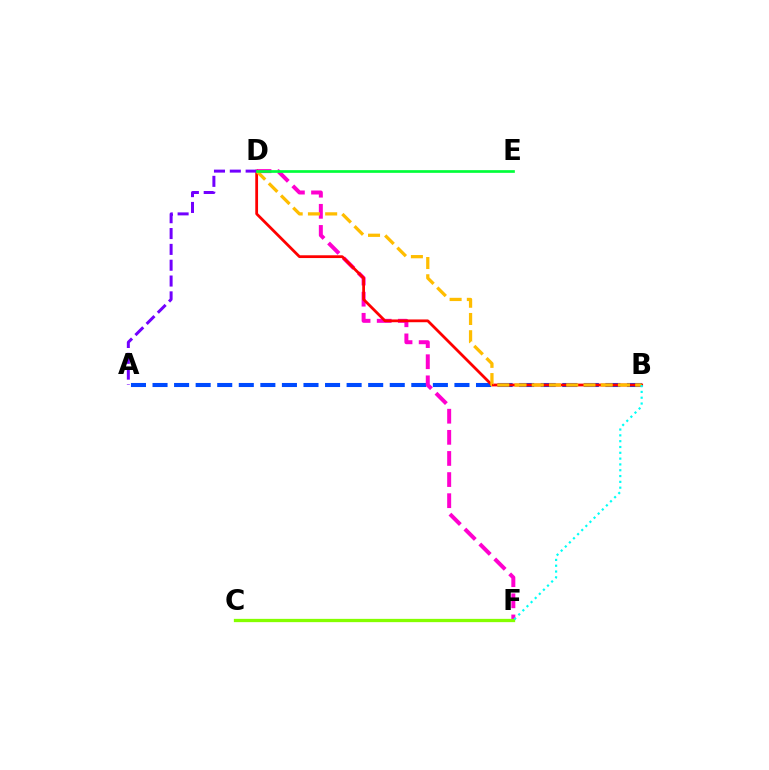{('A', 'B'): [{'color': '#004bff', 'line_style': 'dashed', 'thickness': 2.93}], ('D', 'F'): [{'color': '#ff00cf', 'line_style': 'dashed', 'thickness': 2.87}], ('B', 'D'): [{'color': '#ff0000', 'line_style': 'solid', 'thickness': 2.0}, {'color': '#ffbd00', 'line_style': 'dashed', 'thickness': 2.34}], ('A', 'D'): [{'color': '#7200ff', 'line_style': 'dashed', 'thickness': 2.15}], ('D', 'E'): [{'color': '#00ff39', 'line_style': 'solid', 'thickness': 1.93}], ('C', 'F'): [{'color': '#84ff00', 'line_style': 'solid', 'thickness': 2.37}], ('B', 'F'): [{'color': '#00fff6', 'line_style': 'dotted', 'thickness': 1.58}]}